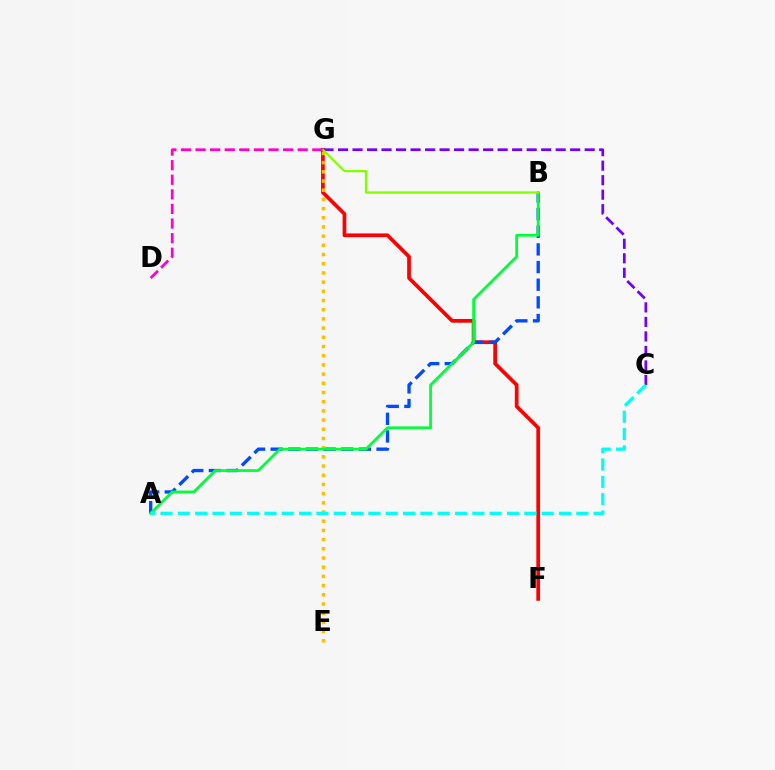{('F', 'G'): [{'color': '#ff0000', 'line_style': 'solid', 'thickness': 2.68}], ('A', 'B'): [{'color': '#004bff', 'line_style': 'dashed', 'thickness': 2.4}, {'color': '#00ff39', 'line_style': 'solid', 'thickness': 1.99}], ('E', 'G'): [{'color': '#ffbd00', 'line_style': 'dotted', 'thickness': 2.5}], ('C', 'G'): [{'color': '#7200ff', 'line_style': 'dashed', 'thickness': 1.97}], ('B', 'G'): [{'color': '#84ff00', 'line_style': 'solid', 'thickness': 1.61}], ('D', 'G'): [{'color': '#ff00cf', 'line_style': 'dashed', 'thickness': 1.98}], ('A', 'C'): [{'color': '#00fff6', 'line_style': 'dashed', 'thickness': 2.35}]}